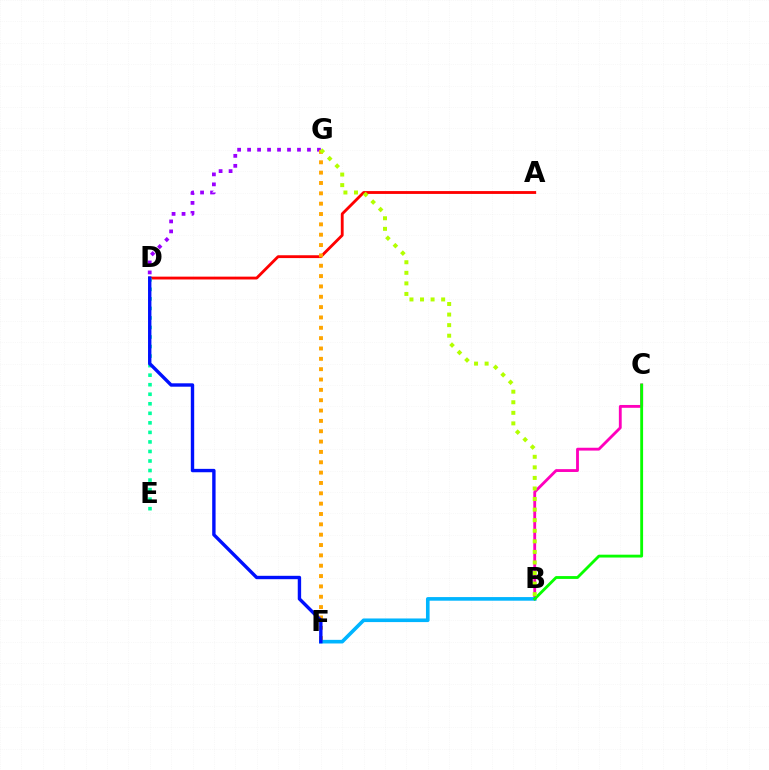{('A', 'D'): [{'color': '#ff0000', 'line_style': 'solid', 'thickness': 2.04}], ('D', 'G'): [{'color': '#9b00ff', 'line_style': 'dotted', 'thickness': 2.71}], ('B', 'C'): [{'color': '#ff00bd', 'line_style': 'solid', 'thickness': 2.04}, {'color': '#08ff00', 'line_style': 'solid', 'thickness': 2.05}], ('B', 'F'): [{'color': '#00b5ff', 'line_style': 'solid', 'thickness': 2.61}], ('D', 'E'): [{'color': '#00ff9d', 'line_style': 'dotted', 'thickness': 2.59}], ('F', 'G'): [{'color': '#ffa500', 'line_style': 'dotted', 'thickness': 2.81}], ('B', 'G'): [{'color': '#b3ff00', 'line_style': 'dotted', 'thickness': 2.87}], ('D', 'F'): [{'color': '#0010ff', 'line_style': 'solid', 'thickness': 2.44}]}